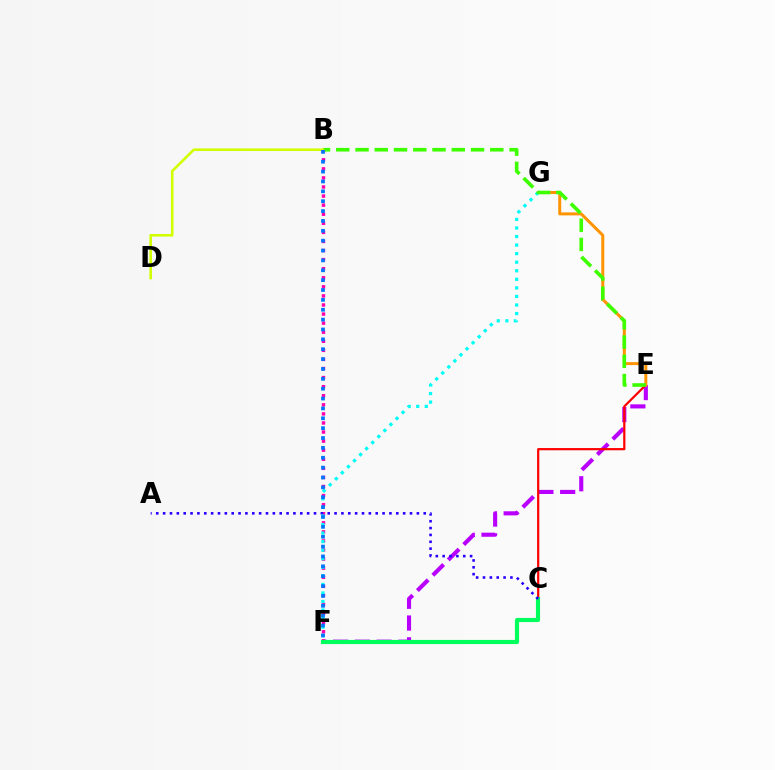{('E', 'F'): [{'color': '#b900ff', 'line_style': 'dashed', 'thickness': 2.96}], ('B', 'F'): [{'color': '#ff00ac', 'line_style': 'dotted', 'thickness': 2.47}, {'color': '#0074ff', 'line_style': 'dotted', 'thickness': 2.68}], ('C', 'E'): [{'color': '#ff0000', 'line_style': 'solid', 'thickness': 1.59}], ('C', 'F'): [{'color': '#00ff5c', 'line_style': 'solid', 'thickness': 2.98}], ('E', 'G'): [{'color': '#ff9400', 'line_style': 'solid', 'thickness': 2.15}], ('A', 'C'): [{'color': '#2500ff', 'line_style': 'dotted', 'thickness': 1.86}], ('F', 'G'): [{'color': '#00fff6', 'line_style': 'dotted', 'thickness': 2.33}], ('B', 'E'): [{'color': '#3dff00', 'line_style': 'dashed', 'thickness': 2.62}], ('B', 'D'): [{'color': '#d1ff00', 'line_style': 'solid', 'thickness': 1.88}]}